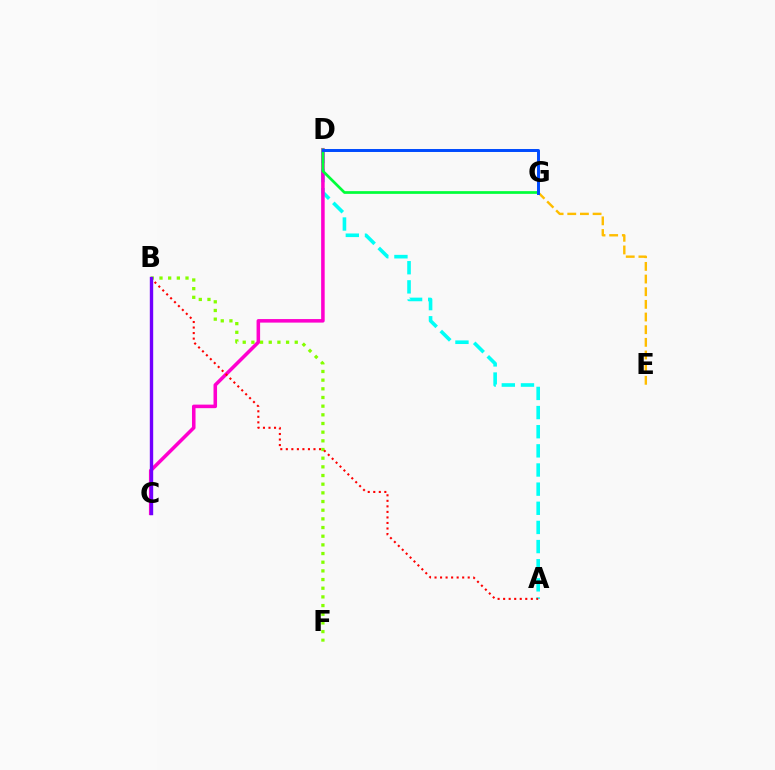{('A', 'D'): [{'color': '#00fff6', 'line_style': 'dashed', 'thickness': 2.6}], ('E', 'G'): [{'color': '#ffbd00', 'line_style': 'dashed', 'thickness': 1.72}], ('C', 'D'): [{'color': '#ff00cf', 'line_style': 'solid', 'thickness': 2.55}], ('B', 'F'): [{'color': '#84ff00', 'line_style': 'dotted', 'thickness': 2.36}], ('D', 'G'): [{'color': '#00ff39', 'line_style': 'solid', 'thickness': 1.95}, {'color': '#004bff', 'line_style': 'solid', 'thickness': 2.13}], ('A', 'B'): [{'color': '#ff0000', 'line_style': 'dotted', 'thickness': 1.5}], ('B', 'C'): [{'color': '#7200ff', 'line_style': 'solid', 'thickness': 2.43}]}